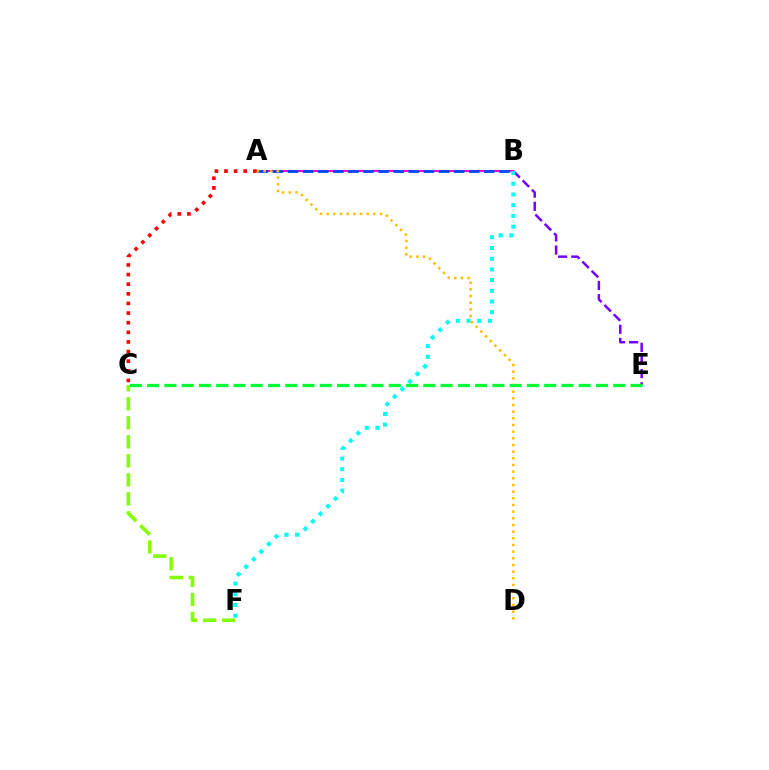{('B', 'E'): [{'color': '#7200ff', 'line_style': 'dashed', 'thickness': 1.79}], ('A', 'B'): [{'color': '#ff00cf', 'line_style': 'solid', 'thickness': 1.5}, {'color': '#004bff', 'line_style': 'dashed', 'thickness': 2.05}], ('A', 'C'): [{'color': '#ff0000', 'line_style': 'dotted', 'thickness': 2.61}], ('B', 'F'): [{'color': '#00fff6', 'line_style': 'dotted', 'thickness': 2.91}], ('C', 'F'): [{'color': '#84ff00', 'line_style': 'dashed', 'thickness': 2.58}], ('A', 'D'): [{'color': '#ffbd00', 'line_style': 'dotted', 'thickness': 1.81}], ('C', 'E'): [{'color': '#00ff39', 'line_style': 'dashed', 'thickness': 2.35}]}